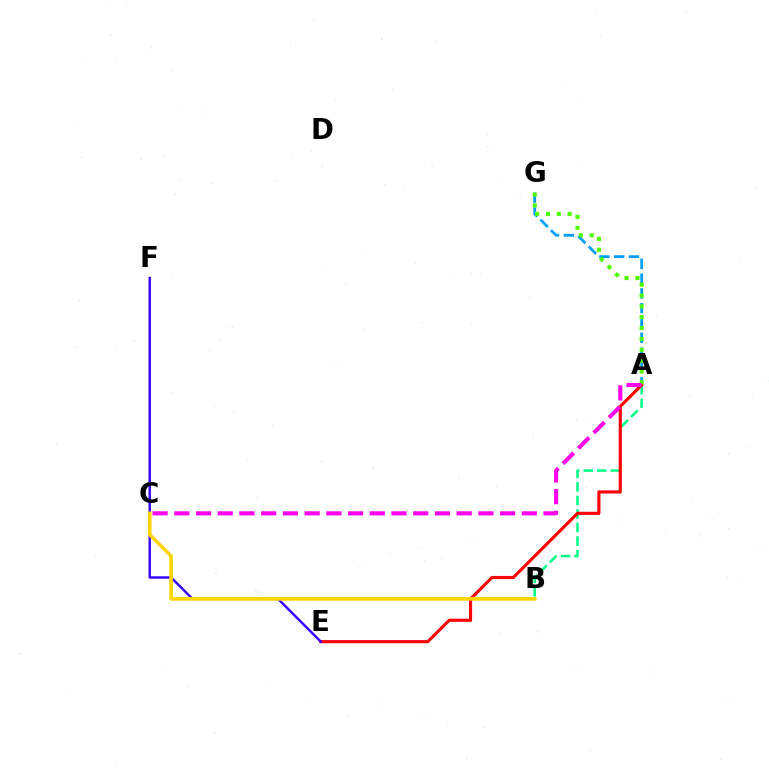{('A', 'G'): [{'color': '#009eff', 'line_style': 'dashed', 'thickness': 2.01}, {'color': '#4fff00', 'line_style': 'dotted', 'thickness': 2.95}], ('A', 'B'): [{'color': '#00ff86', 'line_style': 'dashed', 'thickness': 1.84}], ('A', 'E'): [{'color': '#ff0000', 'line_style': 'solid', 'thickness': 2.25}], ('E', 'F'): [{'color': '#3700ff', 'line_style': 'solid', 'thickness': 1.75}], ('B', 'C'): [{'color': '#ffd500', 'line_style': 'solid', 'thickness': 2.59}], ('A', 'C'): [{'color': '#ff00ed', 'line_style': 'dashed', 'thickness': 2.95}]}